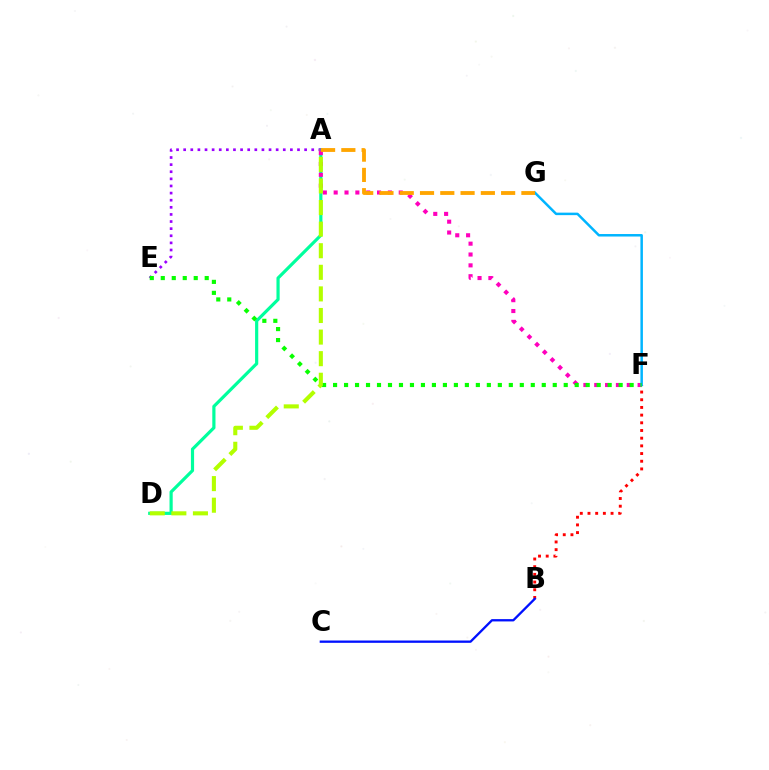{('B', 'F'): [{'color': '#ff0000', 'line_style': 'dotted', 'thickness': 2.09}], ('B', 'C'): [{'color': '#0010ff', 'line_style': 'solid', 'thickness': 1.67}], ('A', 'D'): [{'color': '#00ff9d', 'line_style': 'solid', 'thickness': 2.29}, {'color': '#b3ff00', 'line_style': 'dashed', 'thickness': 2.93}], ('A', 'E'): [{'color': '#9b00ff', 'line_style': 'dotted', 'thickness': 1.93}], ('A', 'F'): [{'color': '#ff00bd', 'line_style': 'dotted', 'thickness': 2.95}], ('F', 'G'): [{'color': '#00b5ff', 'line_style': 'solid', 'thickness': 1.8}], ('E', 'F'): [{'color': '#08ff00', 'line_style': 'dotted', 'thickness': 2.98}], ('A', 'G'): [{'color': '#ffa500', 'line_style': 'dashed', 'thickness': 2.75}]}